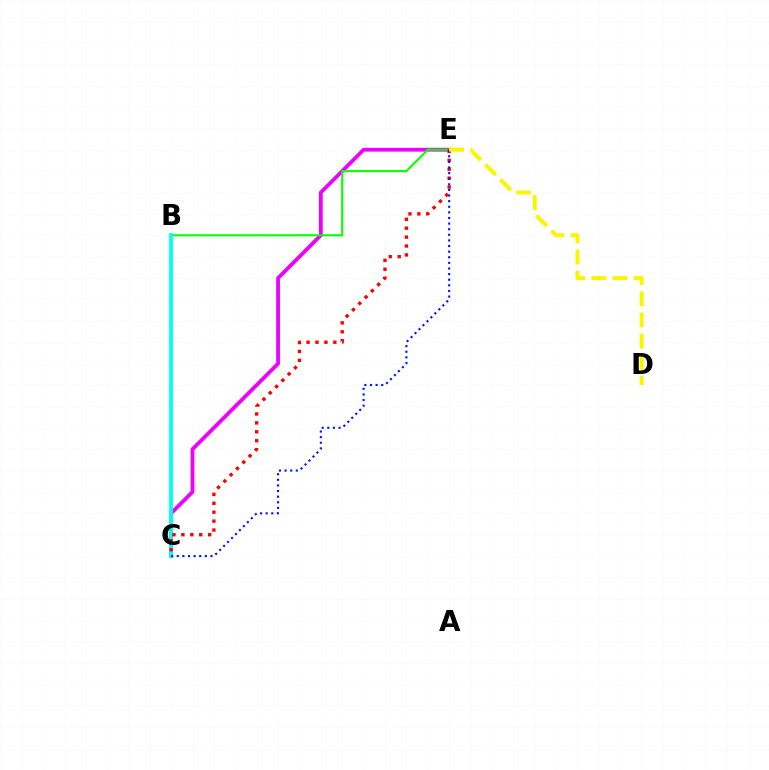{('C', 'E'): [{'color': '#ee00ff', 'line_style': 'solid', 'thickness': 2.73}, {'color': '#ff0000', 'line_style': 'dotted', 'thickness': 2.42}, {'color': '#0010ff', 'line_style': 'dotted', 'thickness': 1.52}], ('B', 'E'): [{'color': '#08ff00', 'line_style': 'solid', 'thickness': 1.52}], ('B', 'C'): [{'color': '#00fff6', 'line_style': 'solid', 'thickness': 2.74}], ('D', 'E'): [{'color': '#fcf500', 'line_style': 'dashed', 'thickness': 2.88}]}